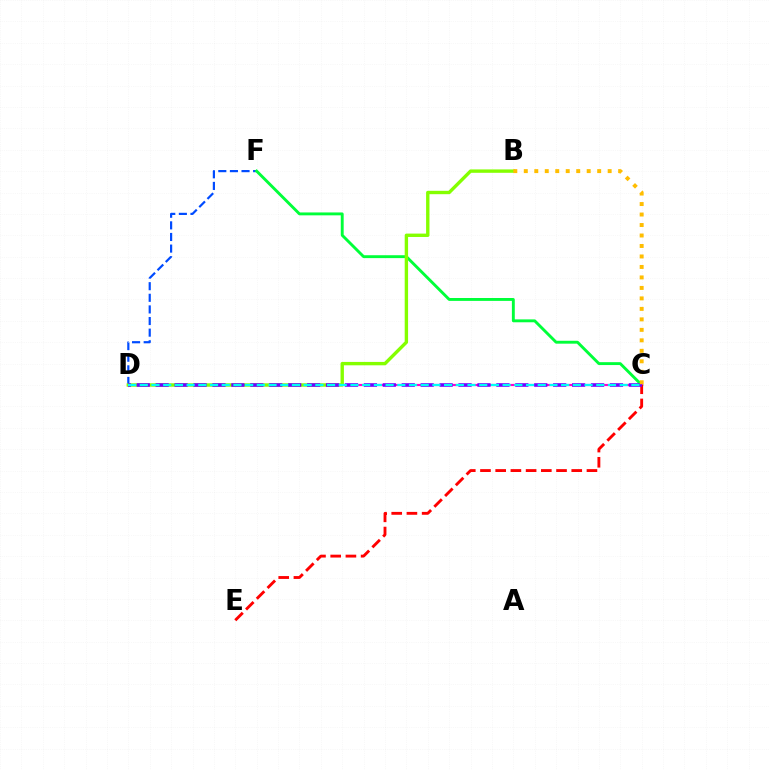{('D', 'F'): [{'color': '#004bff', 'line_style': 'dashed', 'thickness': 1.58}], ('C', 'F'): [{'color': '#00ff39', 'line_style': 'solid', 'thickness': 2.08}], ('C', 'D'): [{'color': '#ff00cf', 'line_style': 'solid', 'thickness': 1.57}, {'color': '#7200ff', 'line_style': 'dashed', 'thickness': 2.57}, {'color': '#00fff6', 'line_style': 'dashed', 'thickness': 1.59}], ('C', 'E'): [{'color': '#ff0000', 'line_style': 'dashed', 'thickness': 2.07}], ('B', 'D'): [{'color': '#84ff00', 'line_style': 'solid', 'thickness': 2.43}], ('B', 'C'): [{'color': '#ffbd00', 'line_style': 'dotted', 'thickness': 2.85}]}